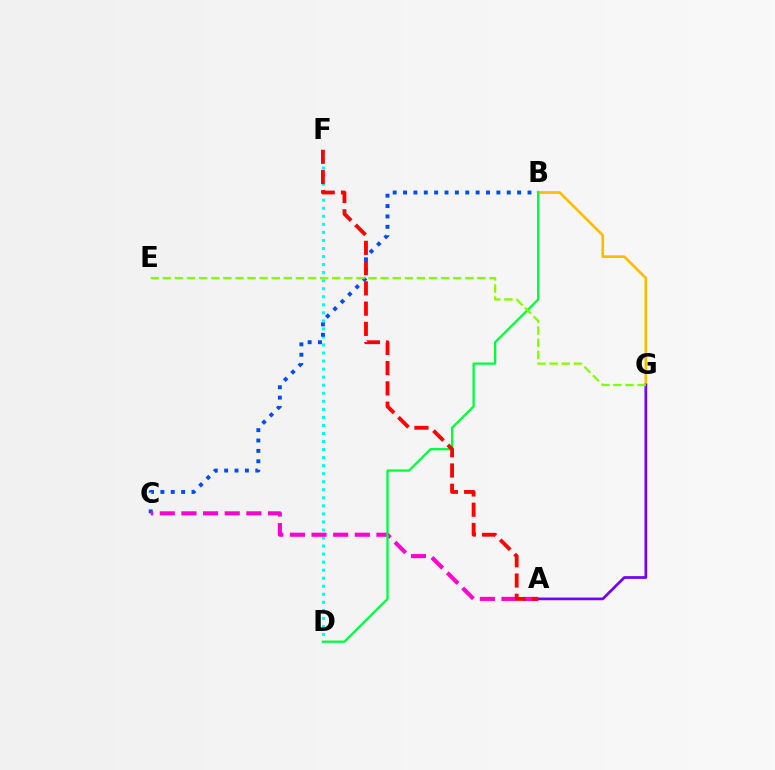{('B', 'G'): [{'color': '#ffbd00', 'line_style': 'solid', 'thickness': 1.95}], ('D', 'F'): [{'color': '#00fff6', 'line_style': 'dotted', 'thickness': 2.18}], ('B', 'C'): [{'color': '#004bff', 'line_style': 'dotted', 'thickness': 2.82}], ('A', 'C'): [{'color': '#ff00cf', 'line_style': 'dashed', 'thickness': 2.94}], ('B', 'D'): [{'color': '#00ff39', 'line_style': 'solid', 'thickness': 1.64}], ('A', 'G'): [{'color': '#7200ff', 'line_style': 'solid', 'thickness': 1.96}], ('A', 'F'): [{'color': '#ff0000', 'line_style': 'dashed', 'thickness': 2.75}], ('E', 'G'): [{'color': '#84ff00', 'line_style': 'dashed', 'thickness': 1.64}]}